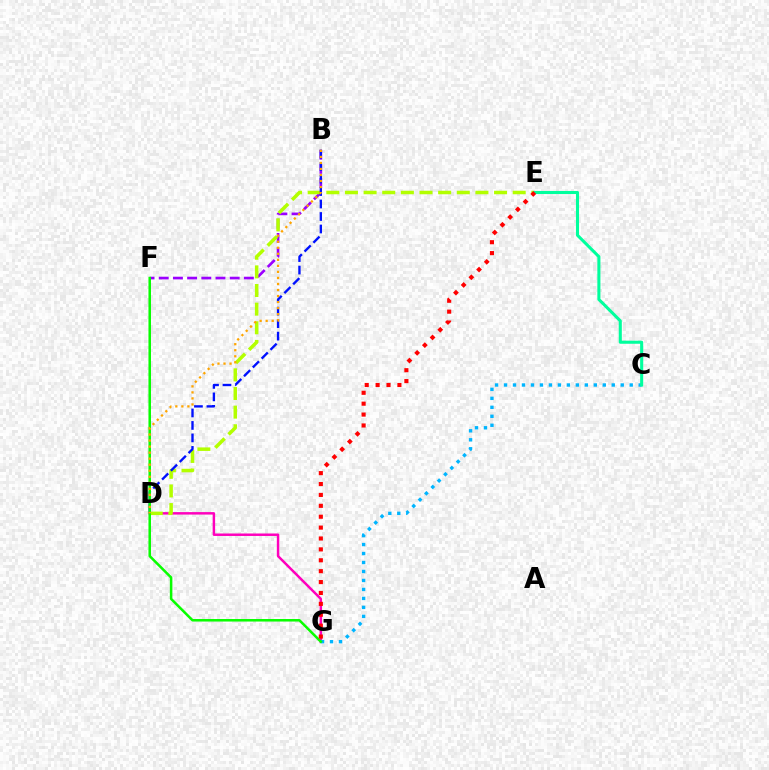{('B', 'F'): [{'color': '#9b00ff', 'line_style': 'dashed', 'thickness': 1.93}], ('D', 'G'): [{'color': '#ff00bd', 'line_style': 'solid', 'thickness': 1.77}], ('D', 'E'): [{'color': '#b3ff00', 'line_style': 'dashed', 'thickness': 2.53}], ('C', 'G'): [{'color': '#00b5ff', 'line_style': 'dotted', 'thickness': 2.44}], ('B', 'D'): [{'color': '#0010ff', 'line_style': 'dashed', 'thickness': 1.7}, {'color': '#ffa500', 'line_style': 'dotted', 'thickness': 1.64}], ('C', 'E'): [{'color': '#00ff9d', 'line_style': 'solid', 'thickness': 2.21}], ('F', 'G'): [{'color': '#08ff00', 'line_style': 'solid', 'thickness': 1.82}], ('E', 'G'): [{'color': '#ff0000', 'line_style': 'dotted', 'thickness': 2.96}]}